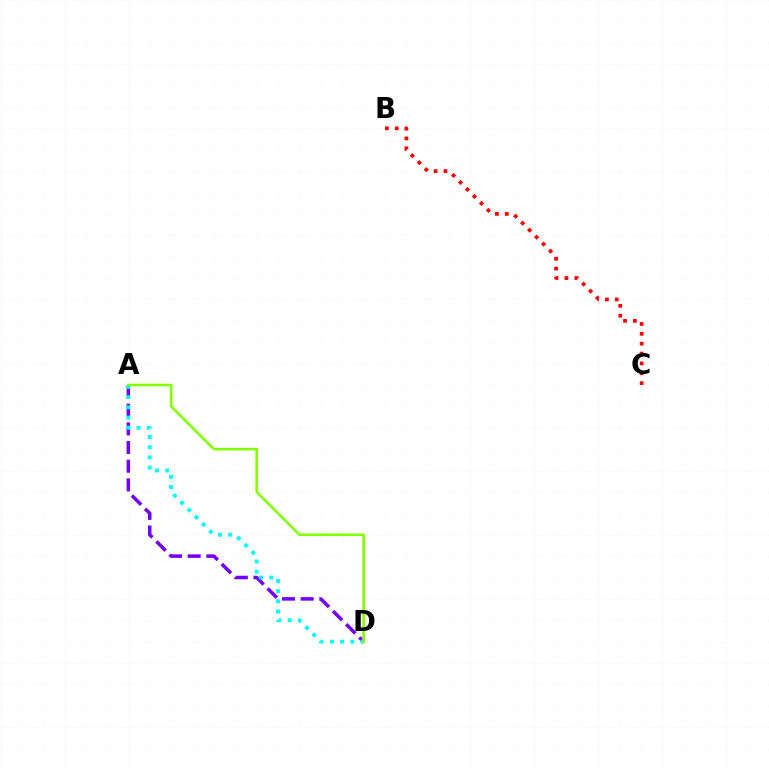{('B', 'C'): [{'color': '#ff0000', 'line_style': 'dotted', 'thickness': 2.68}], ('A', 'D'): [{'color': '#7200ff', 'line_style': 'dashed', 'thickness': 2.54}, {'color': '#00fff6', 'line_style': 'dotted', 'thickness': 2.77}, {'color': '#84ff00', 'line_style': 'solid', 'thickness': 1.87}]}